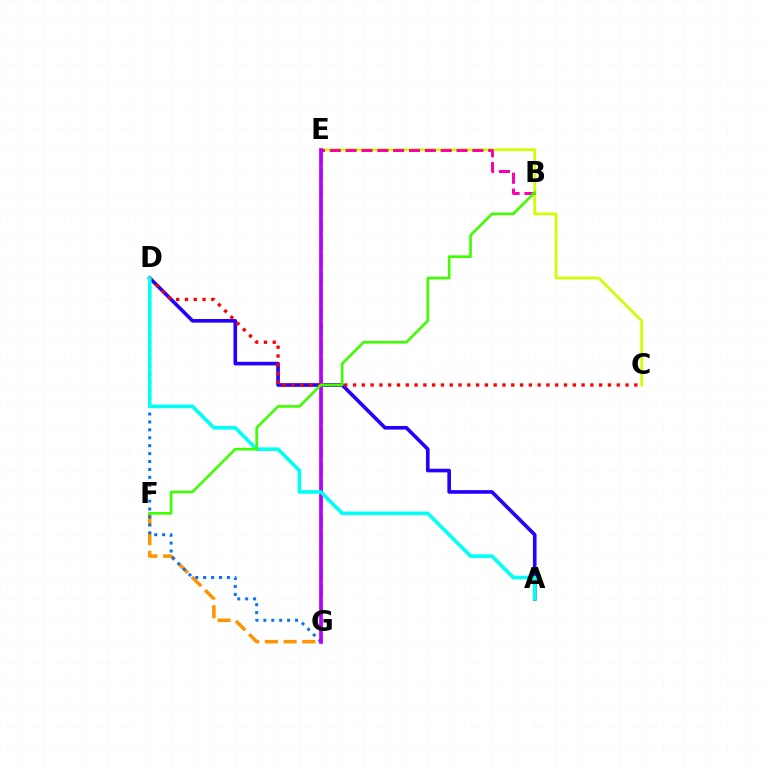{('A', 'D'): [{'color': '#2500ff', 'line_style': 'solid', 'thickness': 2.62}, {'color': '#00fff6', 'line_style': 'solid', 'thickness': 2.58}], ('F', 'G'): [{'color': '#ff9400', 'line_style': 'dashed', 'thickness': 2.54}], ('E', 'G'): [{'color': '#00ff5c', 'line_style': 'dashed', 'thickness': 2.36}, {'color': '#b900ff', 'line_style': 'solid', 'thickness': 2.66}], ('C', 'E'): [{'color': '#d1ff00', 'line_style': 'solid', 'thickness': 1.97}], ('D', 'G'): [{'color': '#0074ff', 'line_style': 'dotted', 'thickness': 2.15}], ('B', 'E'): [{'color': '#ff00ac', 'line_style': 'dashed', 'thickness': 2.15}], ('C', 'D'): [{'color': '#ff0000', 'line_style': 'dotted', 'thickness': 2.39}], ('B', 'F'): [{'color': '#3dff00', 'line_style': 'solid', 'thickness': 1.89}]}